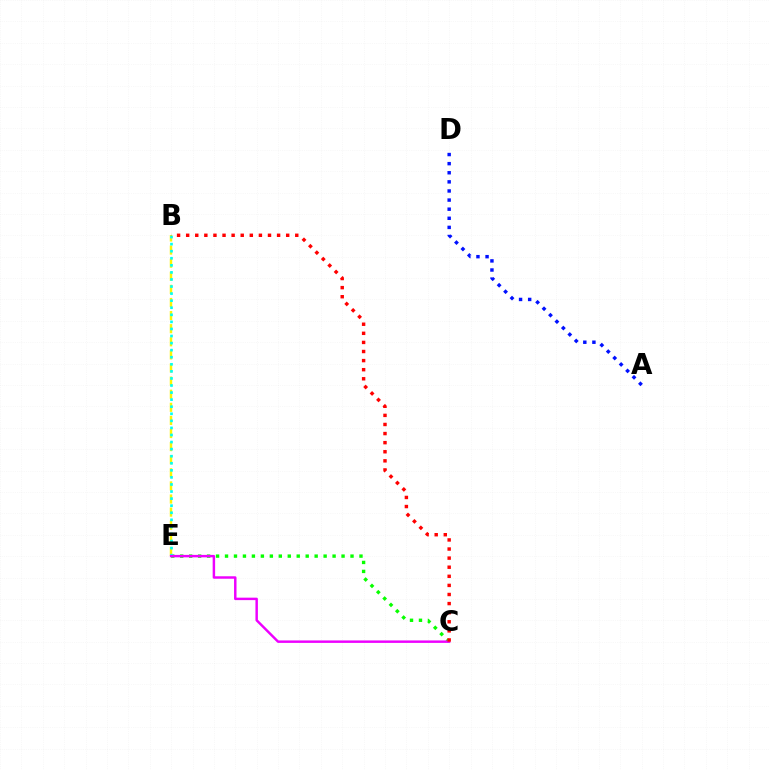{('C', 'E'): [{'color': '#08ff00', 'line_style': 'dotted', 'thickness': 2.44}, {'color': '#ee00ff', 'line_style': 'solid', 'thickness': 1.77}], ('B', 'E'): [{'color': '#fcf500', 'line_style': 'dashed', 'thickness': 1.78}, {'color': '#00fff6', 'line_style': 'dotted', 'thickness': 1.92}], ('A', 'D'): [{'color': '#0010ff', 'line_style': 'dotted', 'thickness': 2.47}], ('B', 'C'): [{'color': '#ff0000', 'line_style': 'dotted', 'thickness': 2.47}]}